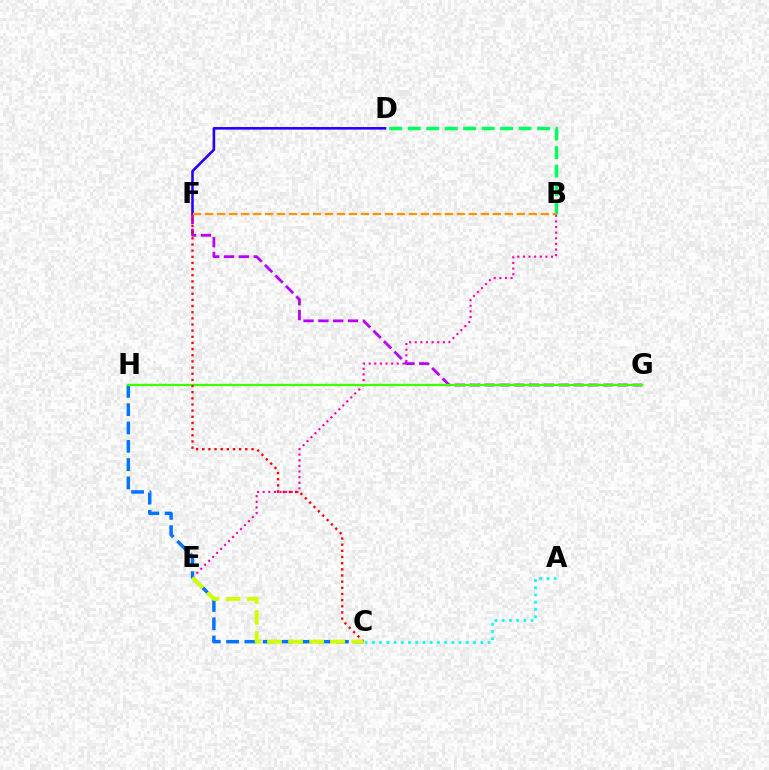{('B', 'D'): [{'color': '#00ff5c', 'line_style': 'dashed', 'thickness': 2.51}], ('D', 'F'): [{'color': '#2500ff', 'line_style': 'solid', 'thickness': 1.87}], ('B', 'E'): [{'color': '#ff00ac', 'line_style': 'dotted', 'thickness': 1.53}], ('C', 'H'): [{'color': '#0074ff', 'line_style': 'dashed', 'thickness': 2.49}], ('F', 'G'): [{'color': '#b900ff', 'line_style': 'dashed', 'thickness': 2.01}], ('G', 'H'): [{'color': '#3dff00', 'line_style': 'solid', 'thickness': 1.65}], ('C', 'F'): [{'color': '#ff0000', 'line_style': 'dotted', 'thickness': 1.67}], ('C', 'E'): [{'color': '#d1ff00', 'line_style': 'dashed', 'thickness': 2.86}], ('B', 'F'): [{'color': '#ff9400', 'line_style': 'dashed', 'thickness': 1.63}], ('A', 'C'): [{'color': '#00fff6', 'line_style': 'dotted', 'thickness': 1.96}]}